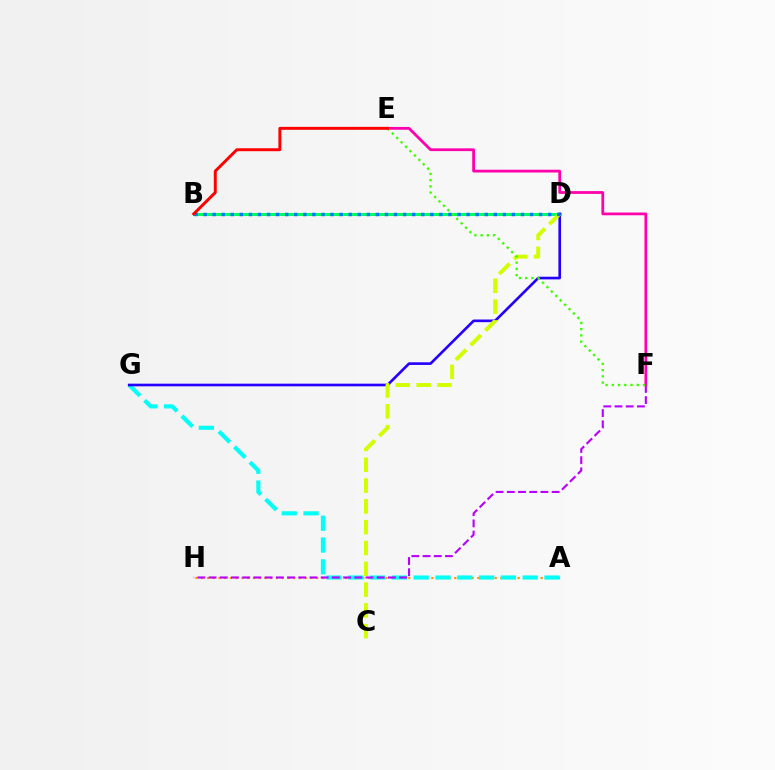{('B', 'D'): [{'color': '#00ff5c', 'line_style': 'solid', 'thickness': 2.2}, {'color': '#0074ff', 'line_style': 'dotted', 'thickness': 2.46}], ('A', 'H'): [{'color': '#ff9400', 'line_style': 'dotted', 'thickness': 1.56}], ('A', 'G'): [{'color': '#00fff6', 'line_style': 'dashed', 'thickness': 2.96}], ('F', 'H'): [{'color': '#b900ff', 'line_style': 'dashed', 'thickness': 1.52}], ('D', 'G'): [{'color': '#2500ff', 'line_style': 'solid', 'thickness': 1.9}], ('C', 'D'): [{'color': '#d1ff00', 'line_style': 'dashed', 'thickness': 2.83}], ('E', 'F'): [{'color': '#ff00ac', 'line_style': 'solid', 'thickness': 1.99}, {'color': '#3dff00', 'line_style': 'dotted', 'thickness': 1.69}], ('B', 'E'): [{'color': '#ff0000', 'line_style': 'solid', 'thickness': 2.12}]}